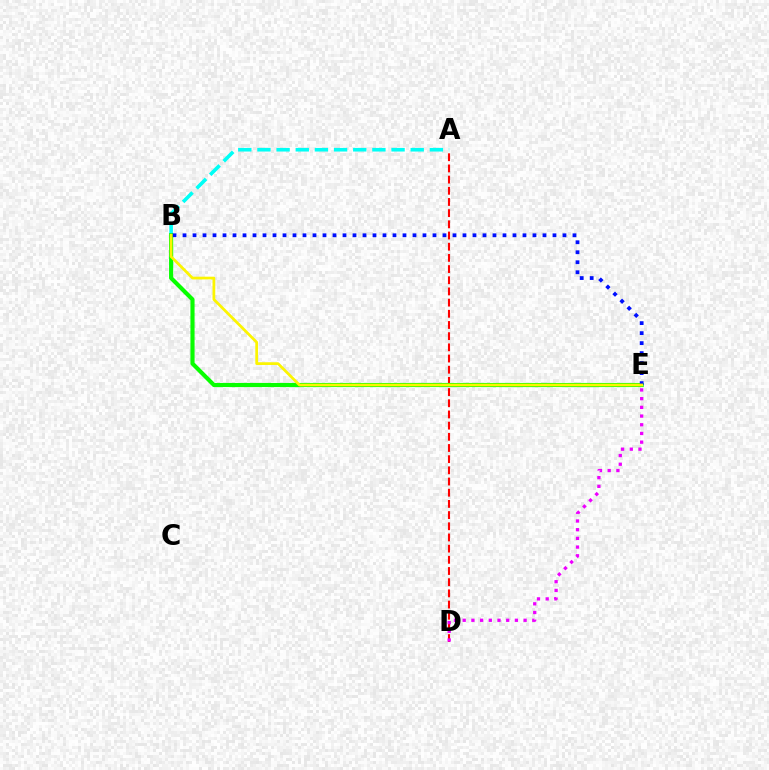{('A', 'B'): [{'color': '#00fff6', 'line_style': 'dashed', 'thickness': 2.6}], ('A', 'D'): [{'color': '#ff0000', 'line_style': 'dashed', 'thickness': 1.52}], ('B', 'E'): [{'color': '#08ff00', 'line_style': 'solid', 'thickness': 2.97}, {'color': '#0010ff', 'line_style': 'dotted', 'thickness': 2.72}, {'color': '#fcf500', 'line_style': 'solid', 'thickness': 1.97}], ('D', 'E'): [{'color': '#ee00ff', 'line_style': 'dotted', 'thickness': 2.36}]}